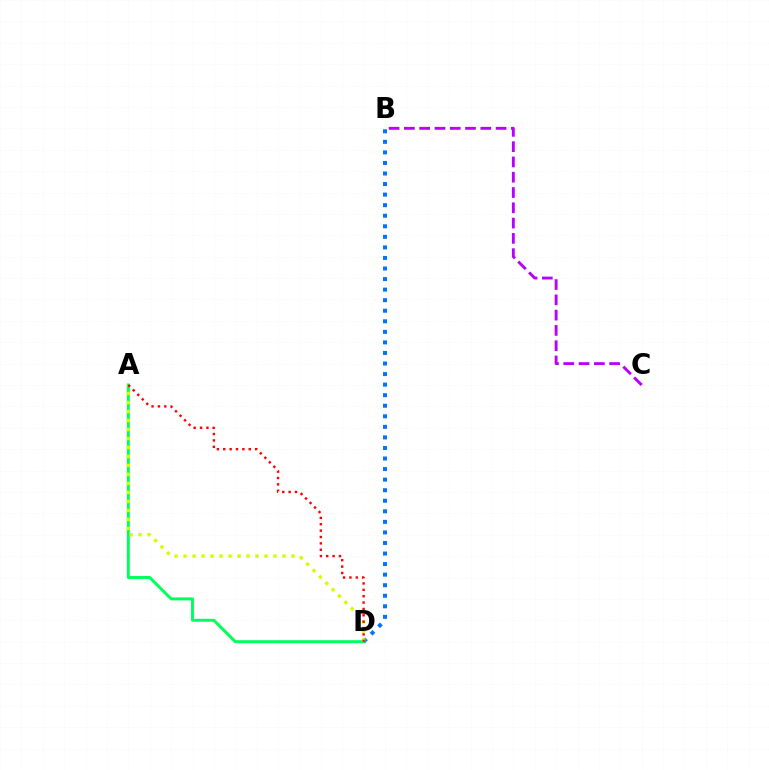{('A', 'D'): [{'color': '#00ff5c', 'line_style': 'solid', 'thickness': 2.13}, {'color': '#d1ff00', 'line_style': 'dotted', 'thickness': 2.44}, {'color': '#ff0000', 'line_style': 'dotted', 'thickness': 1.73}], ('B', 'D'): [{'color': '#0074ff', 'line_style': 'dotted', 'thickness': 2.87}], ('B', 'C'): [{'color': '#b900ff', 'line_style': 'dashed', 'thickness': 2.08}]}